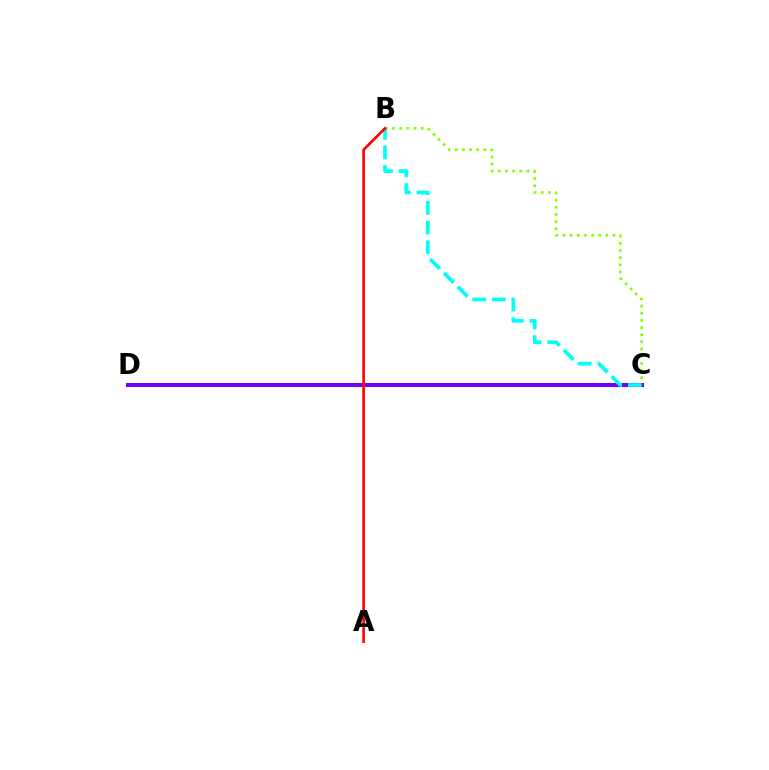{('B', 'C'): [{'color': '#84ff00', 'line_style': 'dotted', 'thickness': 1.94}, {'color': '#00fff6', 'line_style': 'dashed', 'thickness': 2.67}], ('C', 'D'): [{'color': '#7200ff', 'line_style': 'solid', 'thickness': 2.91}], ('A', 'B'): [{'color': '#ff0000', 'line_style': 'solid', 'thickness': 1.9}]}